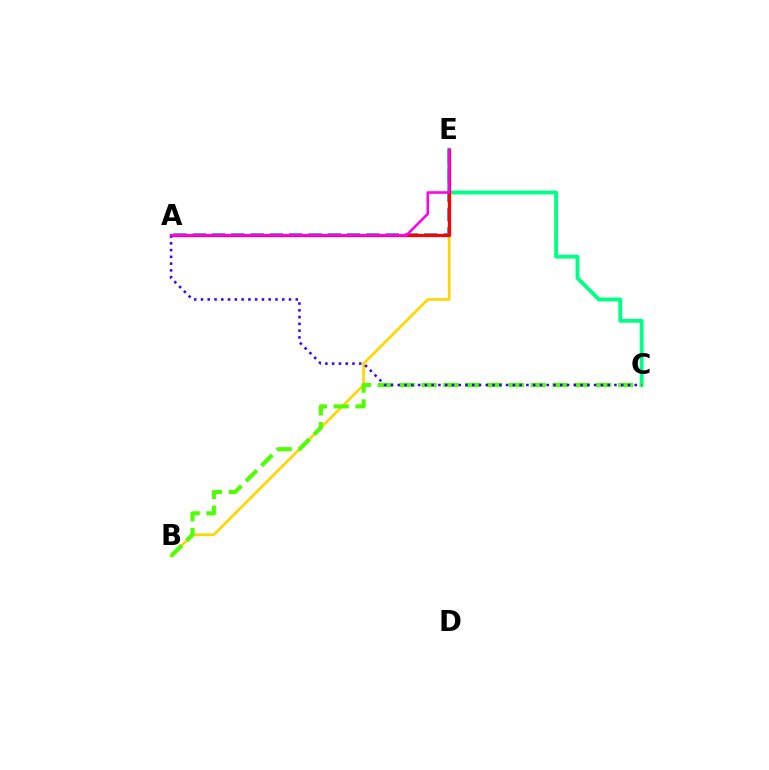{('B', 'E'): [{'color': '#ffd500', 'line_style': 'solid', 'thickness': 1.92}], ('A', 'E'): [{'color': '#009eff', 'line_style': 'dashed', 'thickness': 2.62}, {'color': '#ff0000', 'line_style': 'solid', 'thickness': 2.32}, {'color': '#ff00ed', 'line_style': 'solid', 'thickness': 1.84}], ('C', 'E'): [{'color': '#00ff86', 'line_style': 'solid', 'thickness': 2.78}], ('B', 'C'): [{'color': '#4fff00', 'line_style': 'dashed', 'thickness': 2.97}], ('A', 'C'): [{'color': '#3700ff', 'line_style': 'dotted', 'thickness': 1.84}]}